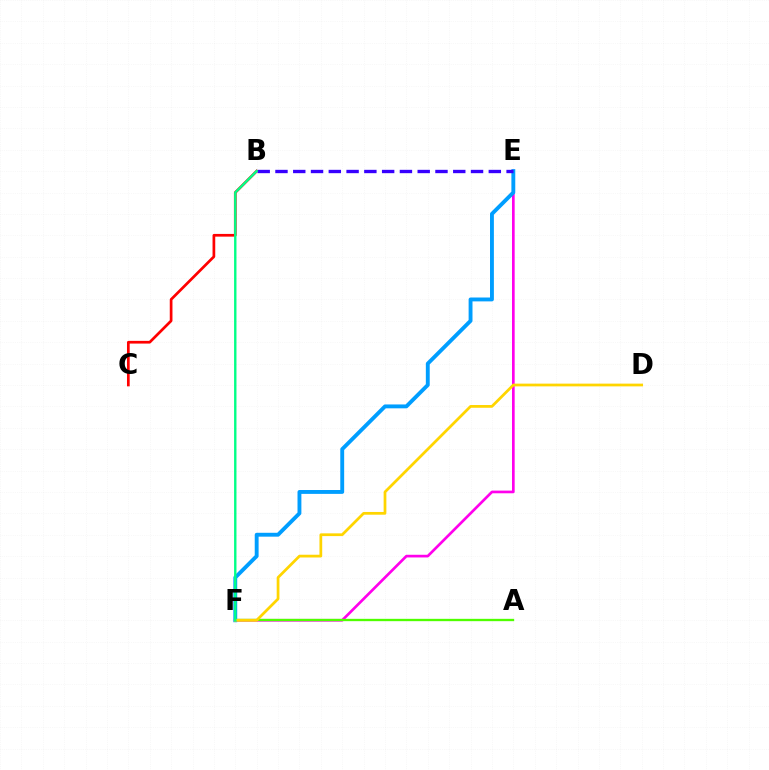{('E', 'F'): [{'color': '#ff00ed', 'line_style': 'solid', 'thickness': 1.93}, {'color': '#009eff', 'line_style': 'solid', 'thickness': 2.79}], ('A', 'F'): [{'color': '#4fff00', 'line_style': 'solid', 'thickness': 1.68}], ('B', 'C'): [{'color': '#ff0000', 'line_style': 'solid', 'thickness': 1.95}], ('D', 'F'): [{'color': '#ffd500', 'line_style': 'solid', 'thickness': 1.98}], ('B', 'E'): [{'color': '#3700ff', 'line_style': 'dashed', 'thickness': 2.42}], ('B', 'F'): [{'color': '#00ff86', 'line_style': 'solid', 'thickness': 1.72}]}